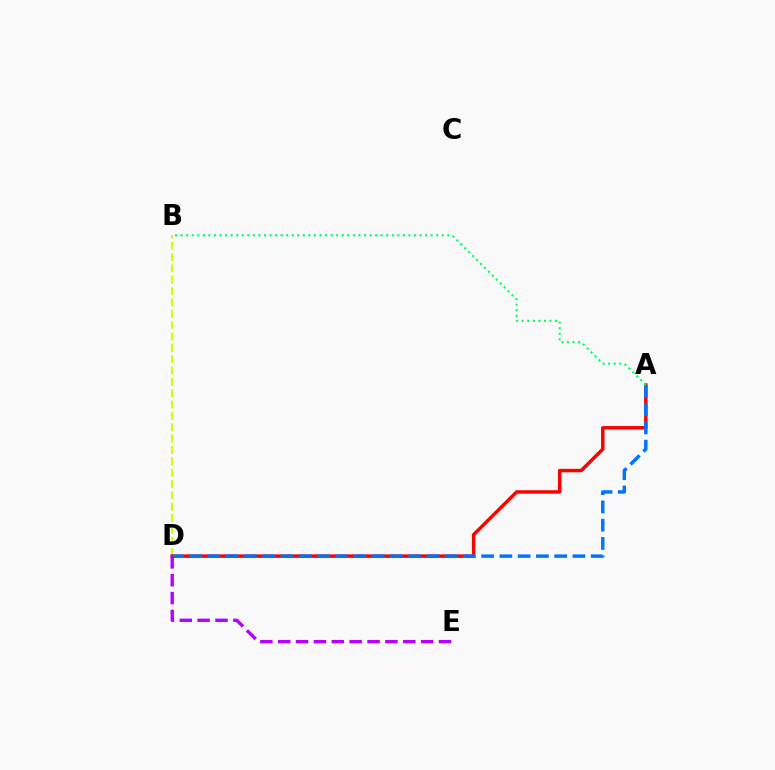{('B', 'D'): [{'color': '#d1ff00', 'line_style': 'dashed', 'thickness': 1.54}], ('A', 'D'): [{'color': '#ff0000', 'line_style': 'solid', 'thickness': 2.5}, {'color': '#0074ff', 'line_style': 'dashed', 'thickness': 2.48}], ('A', 'B'): [{'color': '#00ff5c', 'line_style': 'dotted', 'thickness': 1.51}], ('D', 'E'): [{'color': '#b900ff', 'line_style': 'dashed', 'thickness': 2.43}]}